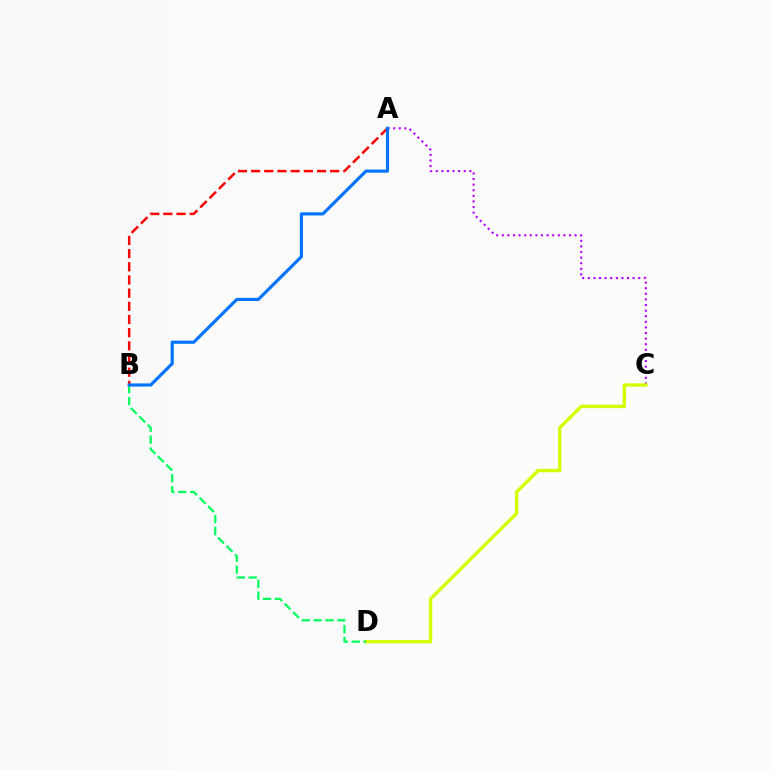{('A', 'C'): [{'color': '#b900ff', 'line_style': 'dotted', 'thickness': 1.52}], ('C', 'D'): [{'color': '#d1ff00', 'line_style': 'solid', 'thickness': 2.43}], ('A', 'B'): [{'color': '#ff0000', 'line_style': 'dashed', 'thickness': 1.79}, {'color': '#0074ff', 'line_style': 'solid', 'thickness': 2.27}], ('B', 'D'): [{'color': '#00ff5c', 'line_style': 'dashed', 'thickness': 1.62}]}